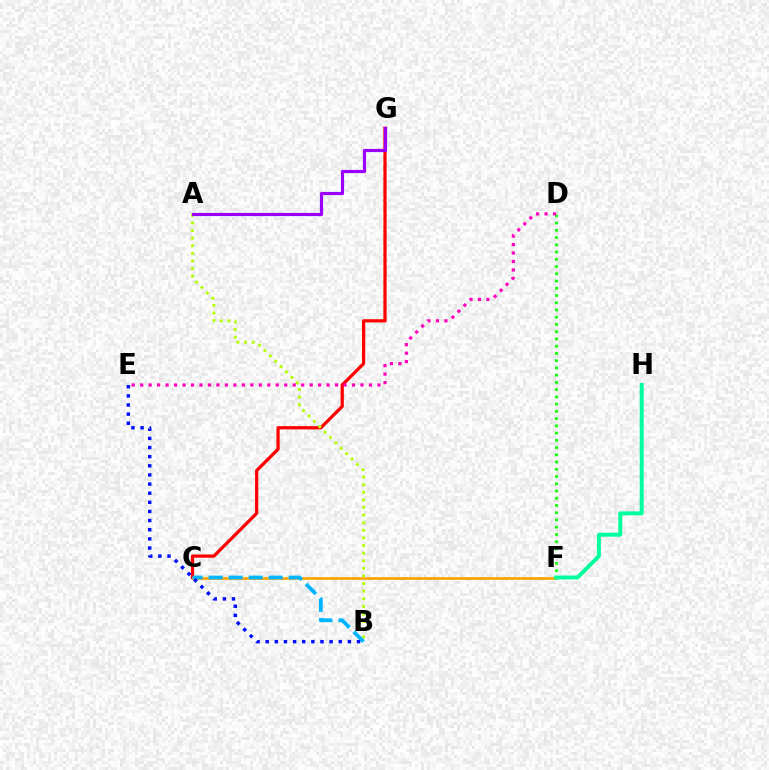{('C', 'G'): [{'color': '#ff0000', 'line_style': 'solid', 'thickness': 2.33}], ('D', 'F'): [{'color': '#08ff00', 'line_style': 'dotted', 'thickness': 1.97}], ('C', 'F'): [{'color': '#ffa500', 'line_style': 'solid', 'thickness': 1.94}], ('F', 'H'): [{'color': '#00ff9d', 'line_style': 'solid', 'thickness': 2.84}], ('A', 'B'): [{'color': '#b3ff00', 'line_style': 'dotted', 'thickness': 2.07}], ('B', 'C'): [{'color': '#00b5ff', 'line_style': 'dashed', 'thickness': 2.72}], ('B', 'E'): [{'color': '#0010ff', 'line_style': 'dotted', 'thickness': 2.48}], ('D', 'E'): [{'color': '#ff00bd', 'line_style': 'dotted', 'thickness': 2.3}], ('A', 'G'): [{'color': '#9b00ff', 'line_style': 'solid', 'thickness': 2.29}]}